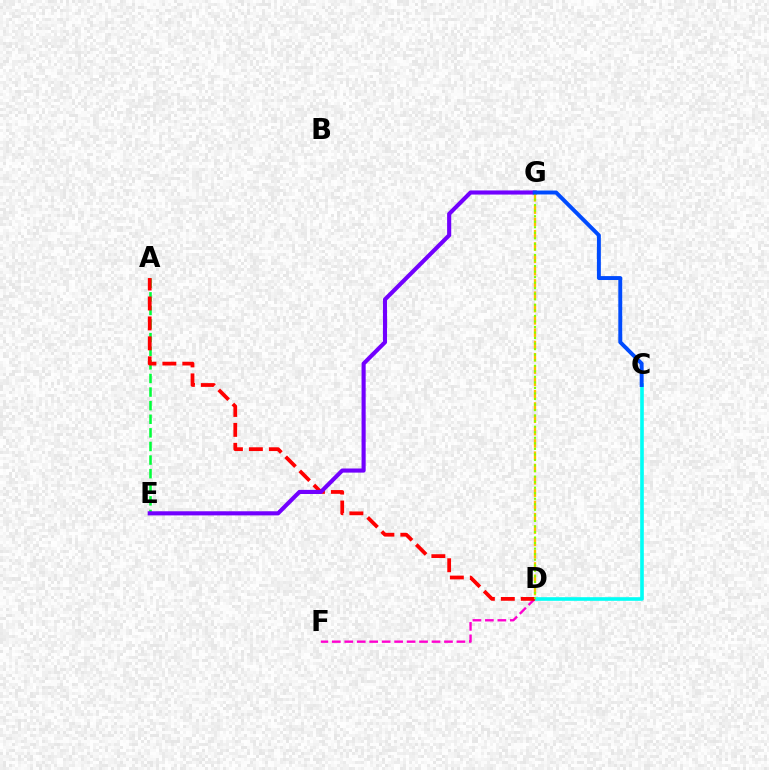{('A', 'E'): [{'color': '#00ff39', 'line_style': 'dashed', 'thickness': 1.85}], ('C', 'D'): [{'color': '#00fff6', 'line_style': 'solid', 'thickness': 2.6}], ('D', 'G'): [{'color': '#ffbd00', 'line_style': 'dashed', 'thickness': 1.67}, {'color': '#84ff00', 'line_style': 'dotted', 'thickness': 1.51}], ('D', 'F'): [{'color': '#ff00cf', 'line_style': 'dashed', 'thickness': 1.69}], ('A', 'D'): [{'color': '#ff0000', 'line_style': 'dashed', 'thickness': 2.71}], ('E', 'G'): [{'color': '#7200ff', 'line_style': 'solid', 'thickness': 2.96}], ('C', 'G'): [{'color': '#004bff', 'line_style': 'solid', 'thickness': 2.83}]}